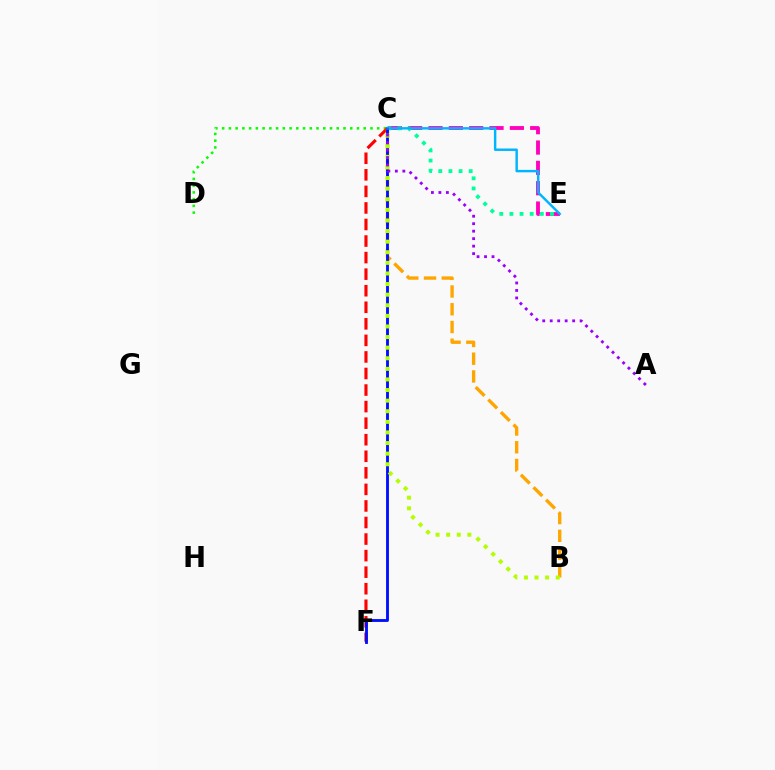{('C', 'D'): [{'color': '#08ff00', 'line_style': 'dotted', 'thickness': 1.83}], ('C', 'F'): [{'color': '#ff0000', 'line_style': 'dashed', 'thickness': 2.25}, {'color': '#0010ff', 'line_style': 'solid', 'thickness': 2.06}], ('B', 'C'): [{'color': '#ffa500', 'line_style': 'dashed', 'thickness': 2.41}, {'color': '#b3ff00', 'line_style': 'dotted', 'thickness': 2.88}], ('C', 'E'): [{'color': '#ff00bd', 'line_style': 'dashed', 'thickness': 2.76}, {'color': '#00ff9d', 'line_style': 'dotted', 'thickness': 2.75}, {'color': '#00b5ff', 'line_style': 'solid', 'thickness': 1.76}], ('A', 'C'): [{'color': '#9b00ff', 'line_style': 'dotted', 'thickness': 2.03}]}